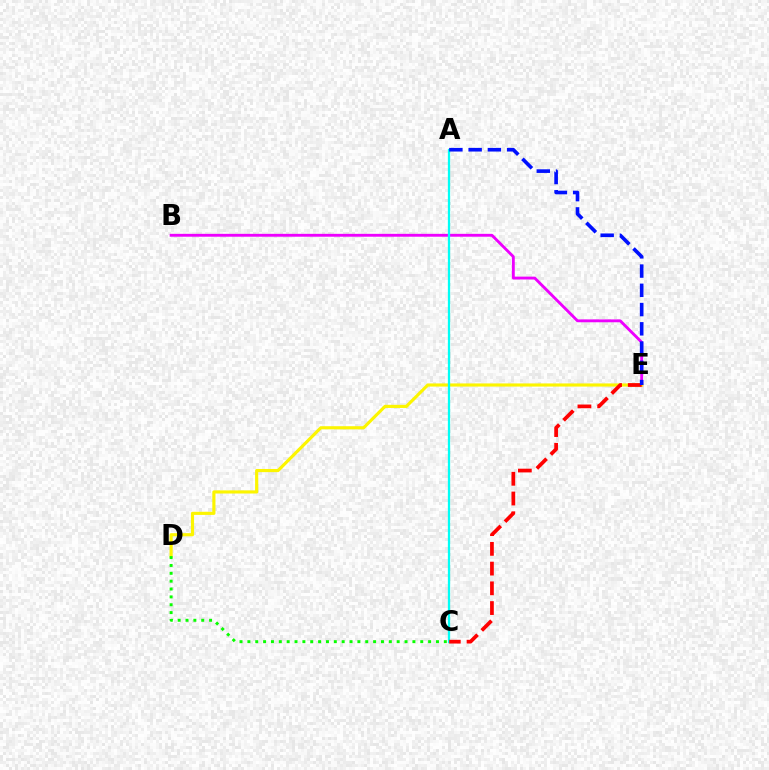{('B', 'E'): [{'color': '#ee00ff', 'line_style': 'solid', 'thickness': 2.06}], ('D', 'E'): [{'color': '#fcf500', 'line_style': 'solid', 'thickness': 2.26}], ('A', 'C'): [{'color': '#00fff6', 'line_style': 'solid', 'thickness': 1.63}], ('C', 'E'): [{'color': '#ff0000', 'line_style': 'dashed', 'thickness': 2.68}], ('A', 'E'): [{'color': '#0010ff', 'line_style': 'dashed', 'thickness': 2.62}], ('C', 'D'): [{'color': '#08ff00', 'line_style': 'dotted', 'thickness': 2.14}]}